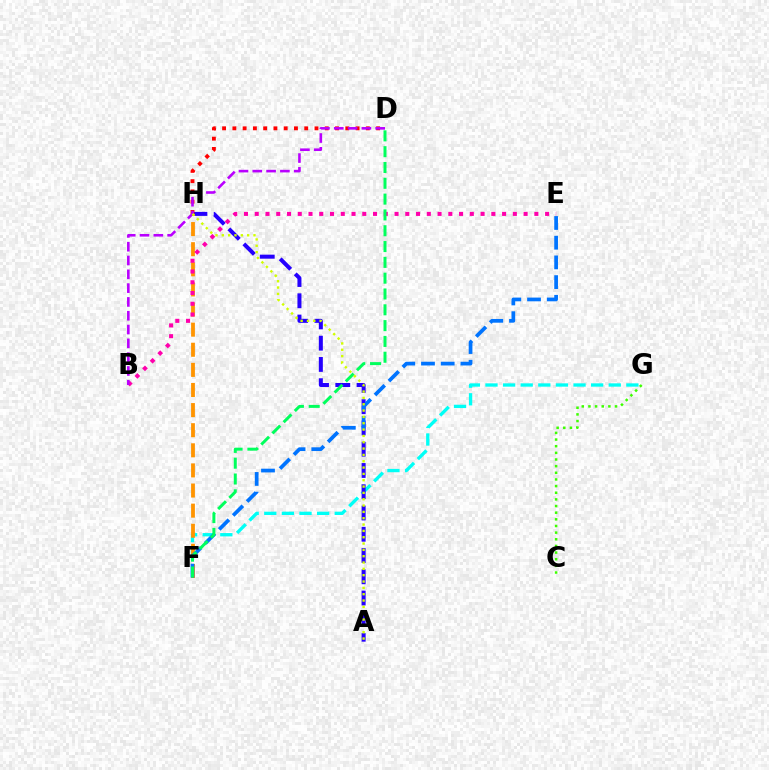{('F', 'G'): [{'color': '#00fff6', 'line_style': 'dashed', 'thickness': 2.39}], ('A', 'H'): [{'color': '#2500ff', 'line_style': 'dashed', 'thickness': 2.89}, {'color': '#d1ff00', 'line_style': 'dotted', 'thickness': 1.72}], ('F', 'H'): [{'color': '#ff9400', 'line_style': 'dashed', 'thickness': 2.73}], ('D', 'H'): [{'color': '#ff0000', 'line_style': 'dotted', 'thickness': 2.79}], ('E', 'F'): [{'color': '#0074ff', 'line_style': 'dashed', 'thickness': 2.68}], ('B', 'E'): [{'color': '#ff00ac', 'line_style': 'dotted', 'thickness': 2.92}], ('C', 'G'): [{'color': '#3dff00', 'line_style': 'dotted', 'thickness': 1.81}], ('D', 'F'): [{'color': '#00ff5c', 'line_style': 'dashed', 'thickness': 2.15}], ('B', 'D'): [{'color': '#b900ff', 'line_style': 'dashed', 'thickness': 1.88}]}